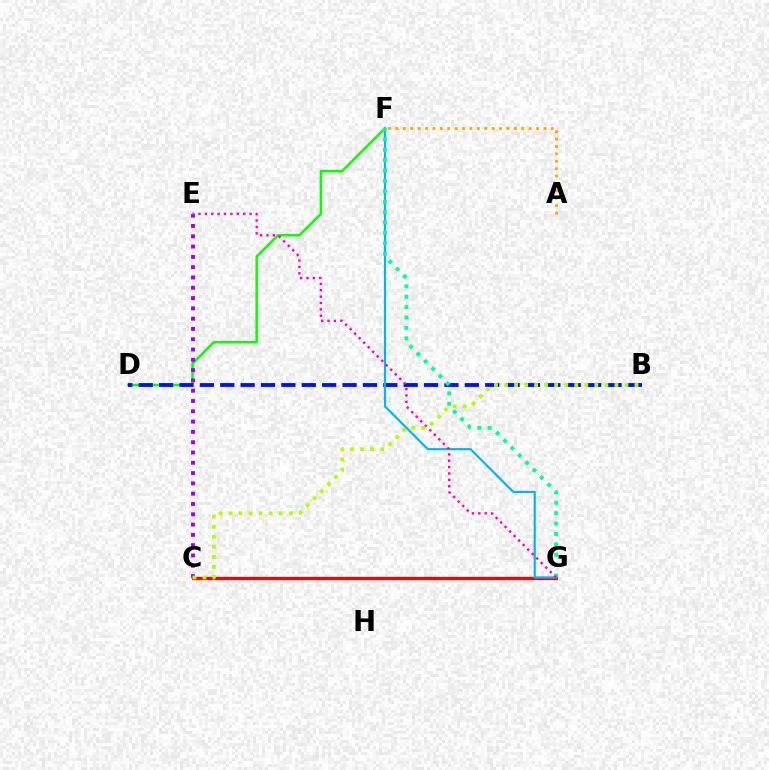{('A', 'F'): [{'color': '#ffa500', 'line_style': 'dotted', 'thickness': 2.01}], ('D', 'F'): [{'color': '#08ff00', 'line_style': 'solid', 'thickness': 1.78}], ('B', 'D'): [{'color': '#0010ff', 'line_style': 'dashed', 'thickness': 2.77}], ('C', 'G'): [{'color': '#ff0000', 'line_style': 'solid', 'thickness': 2.34}], ('C', 'E'): [{'color': '#9b00ff', 'line_style': 'dotted', 'thickness': 2.8}], ('F', 'G'): [{'color': '#00b5ff', 'line_style': 'solid', 'thickness': 1.57}, {'color': '#00ff9d', 'line_style': 'dotted', 'thickness': 2.82}], ('E', 'G'): [{'color': '#ff00bd', 'line_style': 'dotted', 'thickness': 1.73}], ('B', 'C'): [{'color': '#b3ff00', 'line_style': 'dotted', 'thickness': 2.73}]}